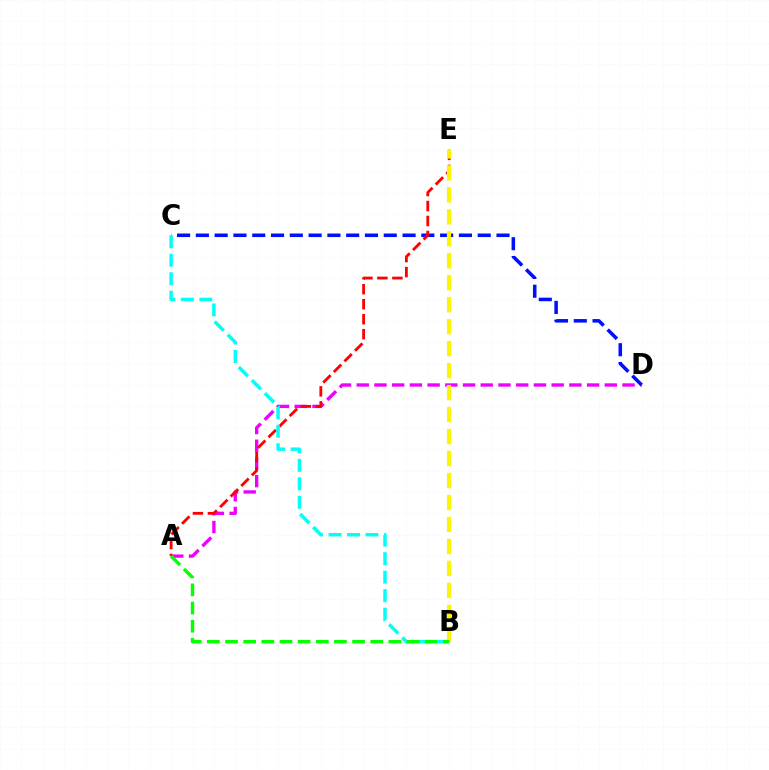{('A', 'D'): [{'color': '#ee00ff', 'line_style': 'dashed', 'thickness': 2.41}], ('C', 'D'): [{'color': '#0010ff', 'line_style': 'dashed', 'thickness': 2.55}], ('A', 'E'): [{'color': '#ff0000', 'line_style': 'dashed', 'thickness': 2.04}], ('B', 'E'): [{'color': '#fcf500', 'line_style': 'dashed', 'thickness': 2.99}], ('B', 'C'): [{'color': '#00fff6', 'line_style': 'dashed', 'thickness': 2.51}], ('A', 'B'): [{'color': '#08ff00', 'line_style': 'dashed', 'thickness': 2.47}]}